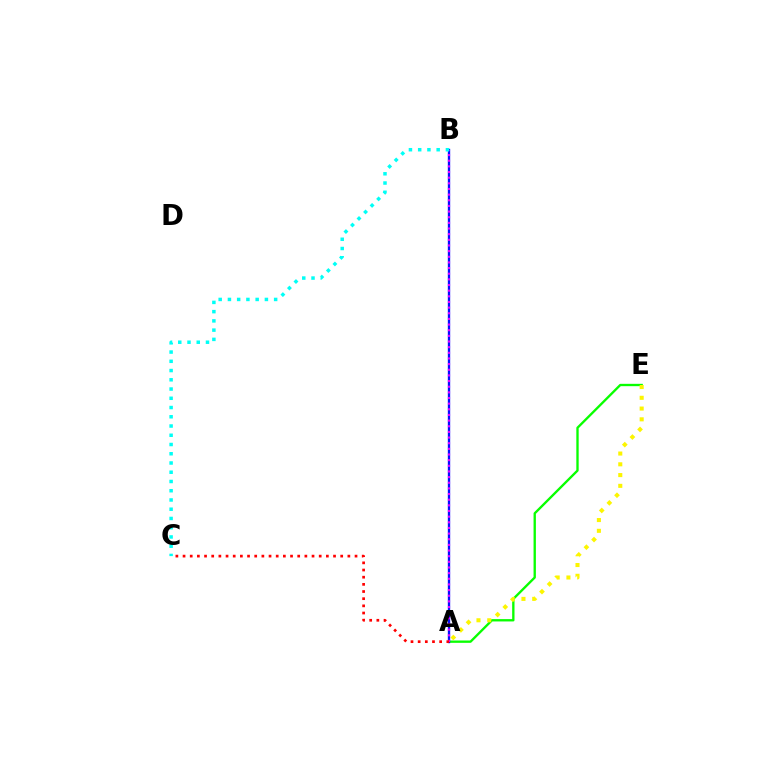{('A', 'E'): [{'color': '#08ff00', 'line_style': 'solid', 'thickness': 1.69}, {'color': '#fcf500', 'line_style': 'dotted', 'thickness': 2.93}], ('A', 'B'): [{'color': '#0010ff', 'line_style': 'solid', 'thickness': 1.69}, {'color': '#ee00ff', 'line_style': 'dotted', 'thickness': 1.53}], ('B', 'C'): [{'color': '#00fff6', 'line_style': 'dotted', 'thickness': 2.51}], ('A', 'C'): [{'color': '#ff0000', 'line_style': 'dotted', 'thickness': 1.95}]}